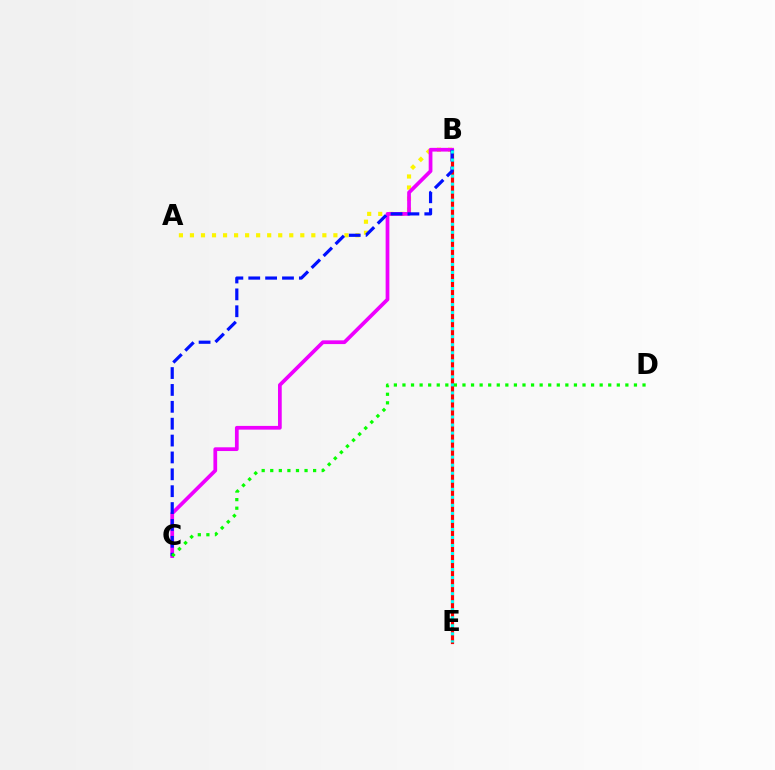{('A', 'B'): [{'color': '#fcf500', 'line_style': 'dotted', 'thickness': 3.0}], ('B', 'E'): [{'color': '#ff0000', 'line_style': 'solid', 'thickness': 2.29}, {'color': '#00fff6', 'line_style': 'dotted', 'thickness': 2.18}], ('B', 'C'): [{'color': '#ee00ff', 'line_style': 'solid', 'thickness': 2.69}, {'color': '#0010ff', 'line_style': 'dashed', 'thickness': 2.29}], ('C', 'D'): [{'color': '#08ff00', 'line_style': 'dotted', 'thickness': 2.33}]}